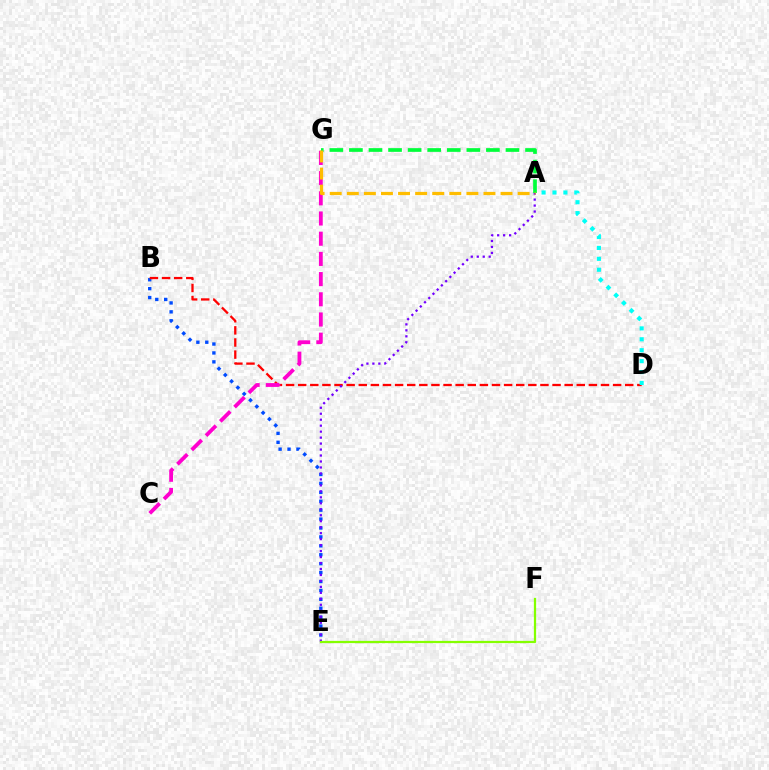{('B', 'E'): [{'color': '#004bff', 'line_style': 'dotted', 'thickness': 2.42}], ('B', 'D'): [{'color': '#ff0000', 'line_style': 'dashed', 'thickness': 1.65}], ('A', 'E'): [{'color': '#7200ff', 'line_style': 'dotted', 'thickness': 1.62}], ('E', 'F'): [{'color': '#84ff00', 'line_style': 'solid', 'thickness': 1.62}], ('C', 'G'): [{'color': '#ff00cf', 'line_style': 'dashed', 'thickness': 2.74}], ('A', 'D'): [{'color': '#00fff6', 'line_style': 'dotted', 'thickness': 2.96}], ('A', 'G'): [{'color': '#00ff39', 'line_style': 'dashed', 'thickness': 2.66}, {'color': '#ffbd00', 'line_style': 'dashed', 'thickness': 2.32}]}